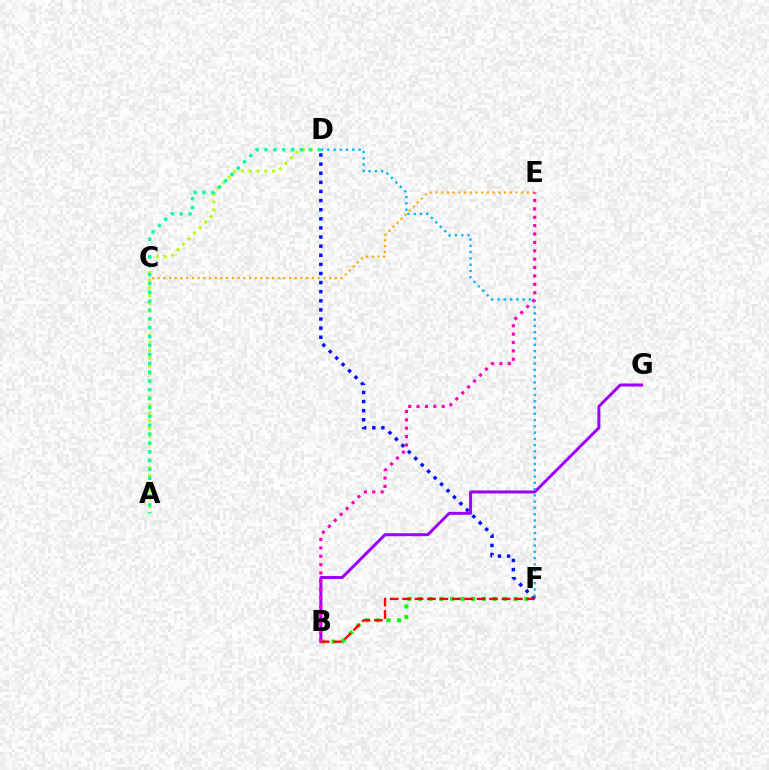{('D', 'F'): [{'color': '#0010ff', 'line_style': 'dotted', 'thickness': 2.48}, {'color': '#00b5ff', 'line_style': 'dotted', 'thickness': 1.7}], ('A', 'D'): [{'color': '#b3ff00', 'line_style': 'dotted', 'thickness': 2.12}, {'color': '#00ff9d', 'line_style': 'dotted', 'thickness': 2.41}], ('B', 'G'): [{'color': '#9b00ff', 'line_style': 'solid', 'thickness': 2.15}], ('B', 'F'): [{'color': '#08ff00', 'line_style': 'dotted', 'thickness': 2.89}, {'color': '#ff0000', 'line_style': 'dashed', 'thickness': 1.69}], ('C', 'E'): [{'color': '#ffa500', 'line_style': 'dotted', 'thickness': 1.55}], ('B', 'E'): [{'color': '#ff00bd', 'line_style': 'dotted', 'thickness': 2.28}]}